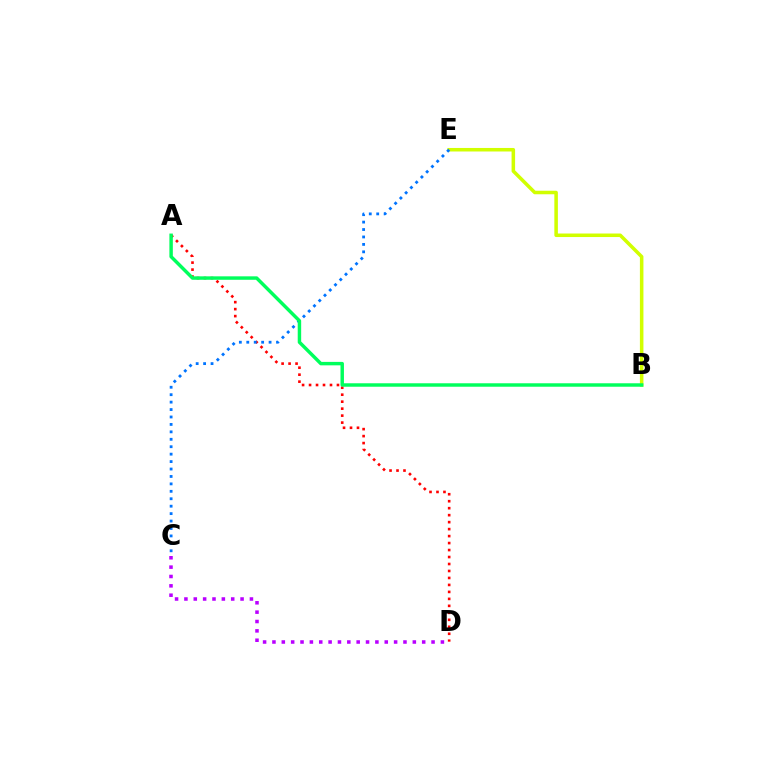{('A', 'D'): [{'color': '#ff0000', 'line_style': 'dotted', 'thickness': 1.9}], ('B', 'E'): [{'color': '#d1ff00', 'line_style': 'solid', 'thickness': 2.54}], ('C', 'E'): [{'color': '#0074ff', 'line_style': 'dotted', 'thickness': 2.02}], ('C', 'D'): [{'color': '#b900ff', 'line_style': 'dotted', 'thickness': 2.54}], ('A', 'B'): [{'color': '#00ff5c', 'line_style': 'solid', 'thickness': 2.48}]}